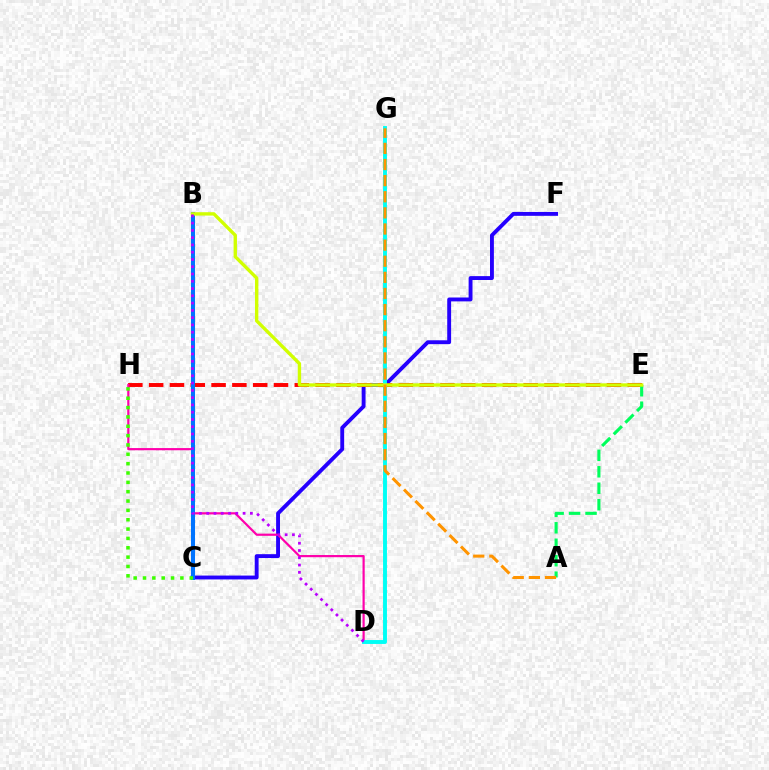{('C', 'F'): [{'color': '#2500ff', 'line_style': 'solid', 'thickness': 2.79}], ('E', 'H'): [{'color': '#ff0000', 'line_style': 'dashed', 'thickness': 2.83}], ('D', 'H'): [{'color': '#ff00ac', 'line_style': 'solid', 'thickness': 1.58}], ('D', 'G'): [{'color': '#00fff6', 'line_style': 'solid', 'thickness': 2.82}], ('A', 'E'): [{'color': '#00ff5c', 'line_style': 'dashed', 'thickness': 2.24}], ('B', 'C'): [{'color': '#0074ff', 'line_style': 'solid', 'thickness': 2.92}], ('B', 'E'): [{'color': '#d1ff00', 'line_style': 'solid', 'thickness': 2.42}], ('C', 'H'): [{'color': '#3dff00', 'line_style': 'dotted', 'thickness': 2.54}], ('A', 'G'): [{'color': '#ff9400', 'line_style': 'dashed', 'thickness': 2.19}], ('B', 'D'): [{'color': '#b900ff', 'line_style': 'dotted', 'thickness': 1.98}]}